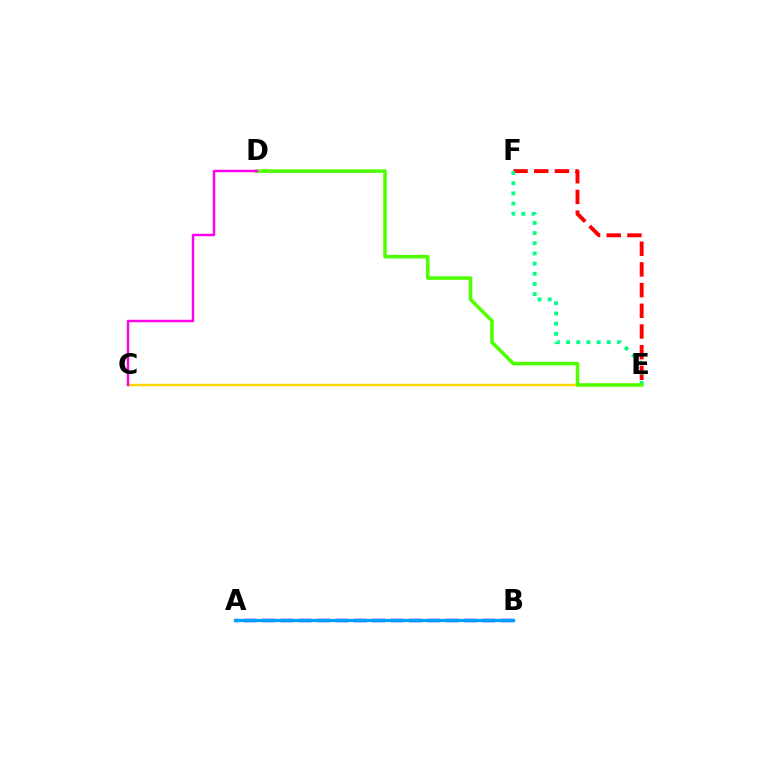{('E', 'F'): [{'color': '#ff0000', 'line_style': 'dashed', 'thickness': 2.81}, {'color': '#00ff86', 'line_style': 'dotted', 'thickness': 2.77}], ('C', 'E'): [{'color': '#ffd500', 'line_style': 'solid', 'thickness': 1.74}], ('D', 'E'): [{'color': '#4fff00', 'line_style': 'solid', 'thickness': 2.55}], ('A', 'B'): [{'color': '#3700ff', 'line_style': 'dashed', 'thickness': 2.49}, {'color': '#009eff', 'line_style': 'solid', 'thickness': 2.33}], ('C', 'D'): [{'color': '#ff00ed', 'line_style': 'solid', 'thickness': 1.76}]}